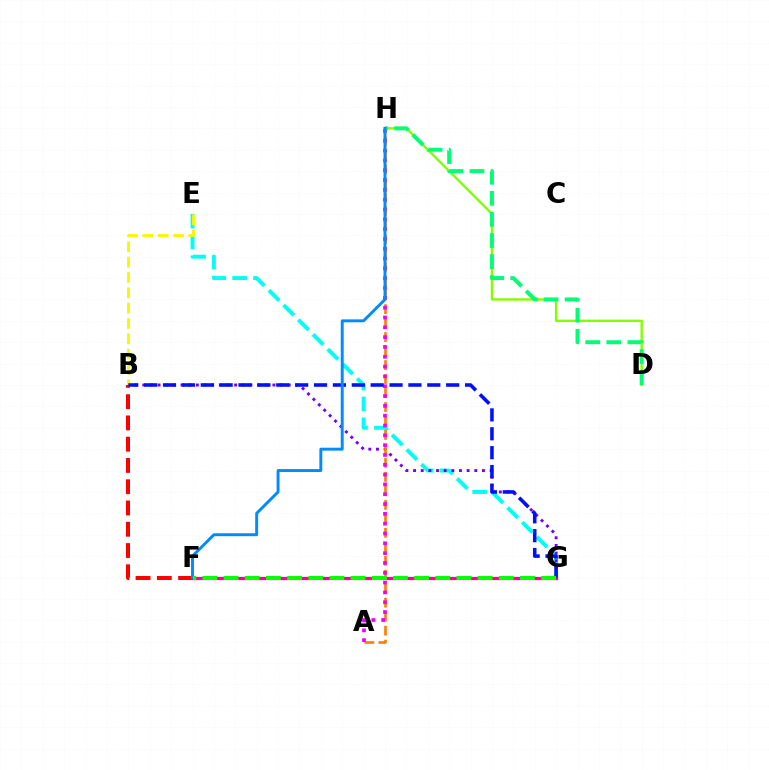{('E', 'G'): [{'color': '#00fff6', 'line_style': 'dashed', 'thickness': 2.83}], ('B', 'G'): [{'color': '#7200ff', 'line_style': 'dotted', 'thickness': 2.08}, {'color': '#0010ff', 'line_style': 'dashed', 'thickness': 2.56}], ('B', 'E'): [{'color': '#fcf500', 'line_style': 'dashed', 'thickness': 2.08}], ('F', 'G'): [{'color': '#ff0094', 'line_style': 'solid', 'thickness': 2.35}, {'color': '#08ff00', 'line_style': 'dashed', 'thickness': 2.88}], ('A', 'H'): [{'color': '#ff7c00', 'line_style': 'dashed', 'thickness': 1.9}, {'color': '#ee00ff', 'line_style': 'dotted', 'thickness': 2.67}], ('B', 'F'): [{'color': '#ff0000', 'line_style': 'dashed', 'thickness': 2.89}], ('D', 'H'): [{'color': '#84ff00', 'line_style': 'solid', 'thickness': 1.73}, {'color': '#00ff74', 'line_style': 'dashed', 'thickness': 2.87}], ('F', 'H'): [{'color': '#008cff', 'line_style': 'solid', 'thickness': 2.12}]}